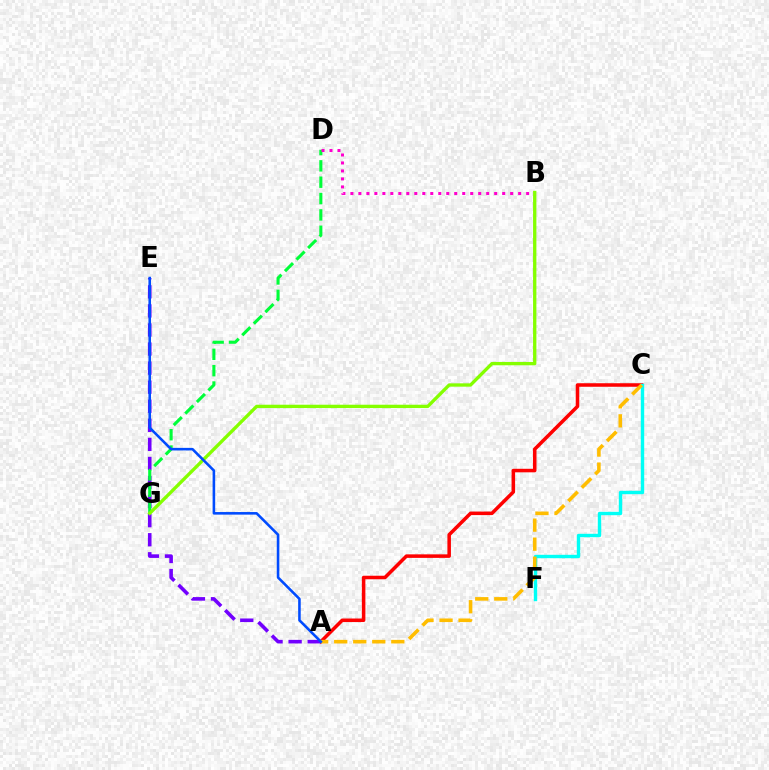{('A', 'C'): [{'color': '#ff0000', 'line_style': 'solid', 'thickness': 2.54}, {'color': '#ffbd00', 'line_style': 'dashed', 'thickness': 2.59}], ('C', 'F'): [{'color': '#00fff6', 'line_style': 'solid', 'thickness': 2.44}], ('A', 'E'): [{'color': '#7200ff', 'line_style': 'dashed', 'thickness': 2.59}, {'color': '#004bff', 'line_style': 'solid', 'thickness': 1.86}], ('D', 'G'): [{'color': '#00ff39', 'line_style': 'dashed', 'thickness': 2.22}], ('B', 'D'): [{'color': '#ff00cf', 'line_style': 'dotted', 'thickness': 2.17}], ('B', 'G'): [{'color': '#84ff00', 'line_style': 'solid', 'thickness': 2.4}]}